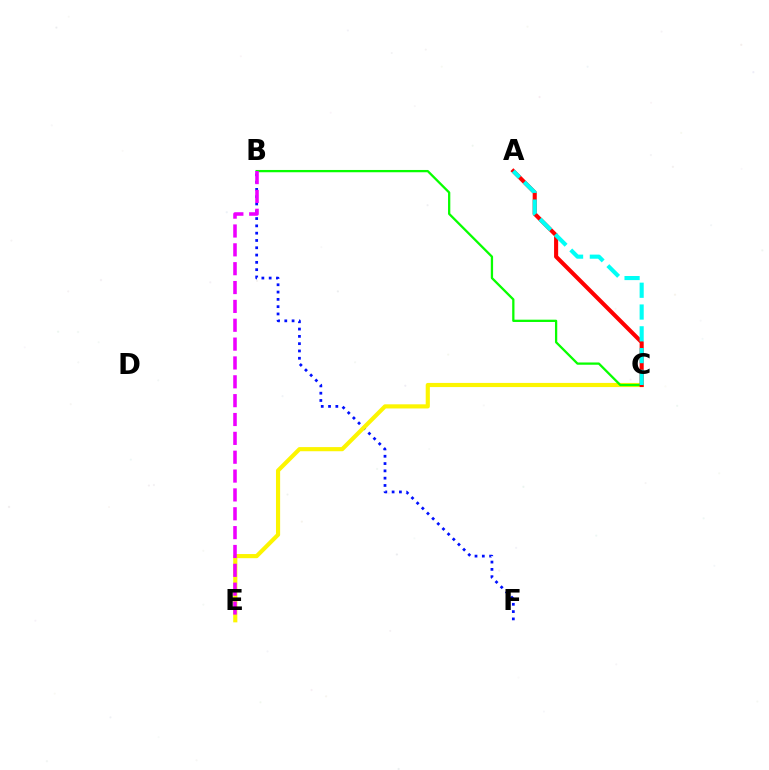{('B', 'F'): [{'color': '#0010ff', 'line_style': 'dotted', 'thickness': 1.98}], ('C', 'E'): [{'color': '#fcf500', 'line_style': 'solid', 'thickness': 2.98}], ('B', 'C'): [{'color': '#08ff00', 'line_style': 'solid', 'thickness': 1.64}], ('B', 'E'): [{'color': '#ee00ff', 'line_style': 'dashed', 'thickness': 2.56}], ('A', 'C'): [{'color': '#ff0000', 'line_style': 'solid', 'thickness': 2.94}, {'color': '#00fff6', 'line_style': 'dashed', 'thickness': 2.96}]}